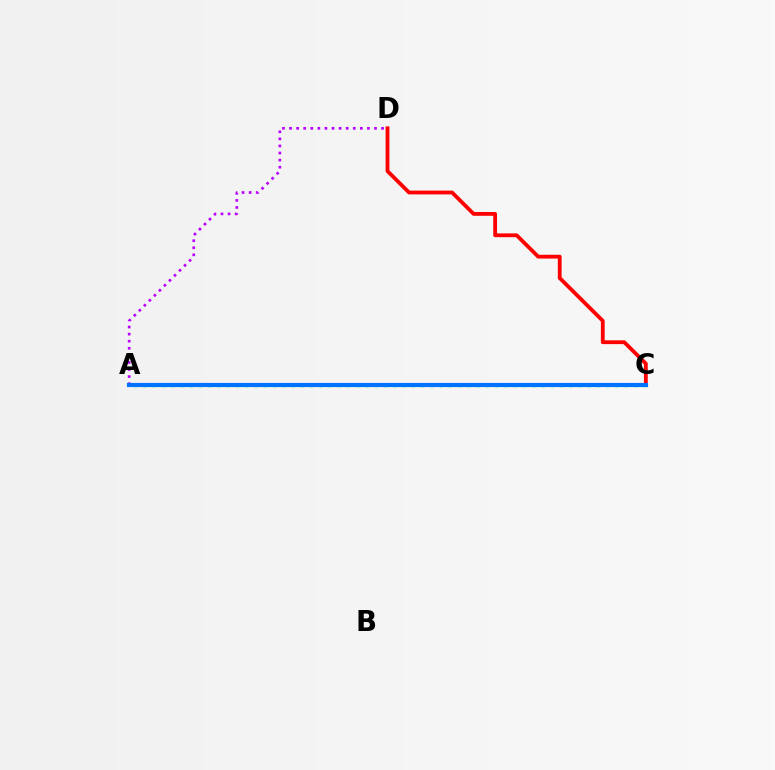{('A', 'D'): [{'color': '#b900ff', 'line_style': 'dotted', 'thickness': 1.92}], ('A', 'C'): [{'color': '#d1ff00', 'line_style': 'dotted', 'thickness': 1.5}, {'color': '#00ff5c', 'line_style': 'dotted', 'thickness': 2.51}, {'color': '#0074ff', 'line_style': 'solid', 'thickness': 2.98}], ('C', 'D'): [{'color': '#ff0000', 'line_style': 'solid', 'thickness': 2.74}]}